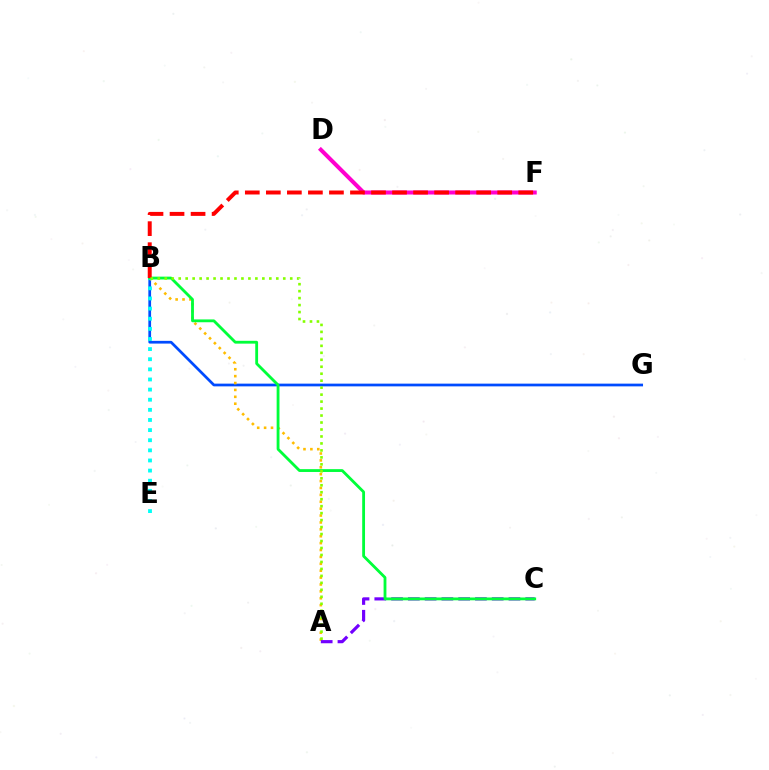{('B', 'G'): [{'color': '#004bff', 'line_style': 'solid', 'thickness': 1.96}], ('A', 'B'): [{'color': '#ffbd00', 'line_style': 'dotted', 'thickness': 1.87}, {'color': '#84ff00', 'line_style': 'dotted', 'thickness': 1.89}], ('A', 'C'): [{'color': '#7200ff', 'line_style': 'dashed', 'thickness': 2.28}], ('B', 'E'): [{'color': '#00fff6', 'line_style': 'dotted', 'thickness': 2.75}], ('D', 'F'): [{'color': '#ff00cf', 'line_style': 'solid', 'thickness': 2.9}], ('B', 'C'): [{'color': '#00ff39', 'line_style': 'solid', 'thickness': 2.03}], ('B', 'F'): [{'color': '#ff0000', 'line_style': 'dashed', 'thickness': 2.86}]}